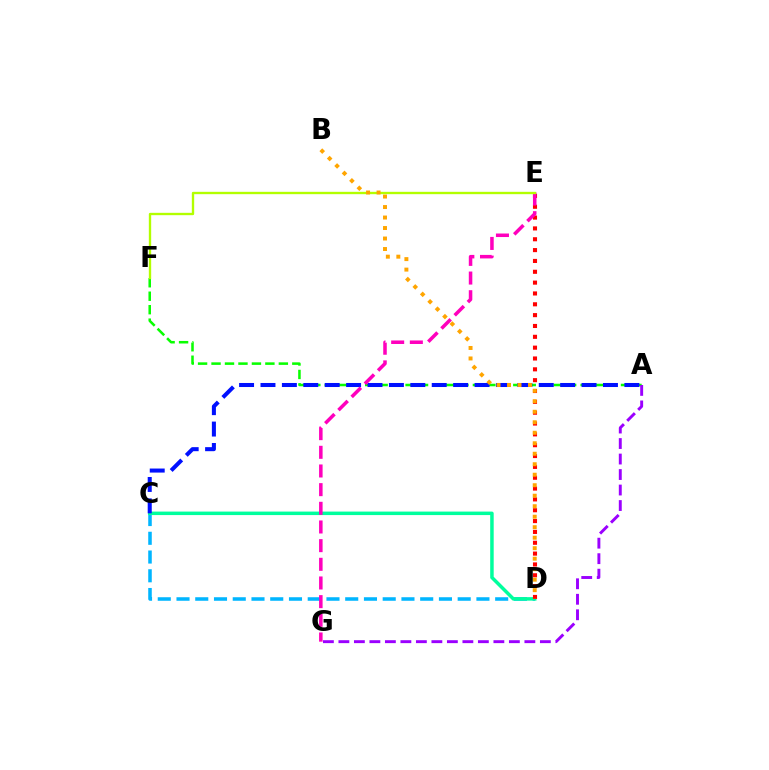{('A', 'F'): [{'color': '#08ff00', 'line_style': 'dashed', 'thickness': 1.83}], ('C', 'D'): [{'color': '#00b5ff', 'line_style': 'dashed', 'thickness': 2.55}, {'color': '#00ff9d', 'line_style': 'solid', 'thickness': 2.51}], ('A', 'C'): [{'color': '#0010ff', 'line_style': 'dashed', 'thickness': 2.91}], ('D', 'E'): [{'color': '#ff0000', 'line_style': 'dotted', 'thickness': 2.94}], ('E', 'G'): [{'color': '#ff00bd', 'line_style': 'dashed', 'thickness': 2.54}], ('A', 'G'): [{'color': '#9b00ff', 'line_style': 'dashed', 'thickness': 2.11}], ('E', 'F'): [{'color': '#b3ff00', 'line_style': 'solid', 'thickness': 1.69}], ('B', 'D'): [{'color': '#ffa500', 'line_style': 'dotted', 'thickness': 2.85}]}